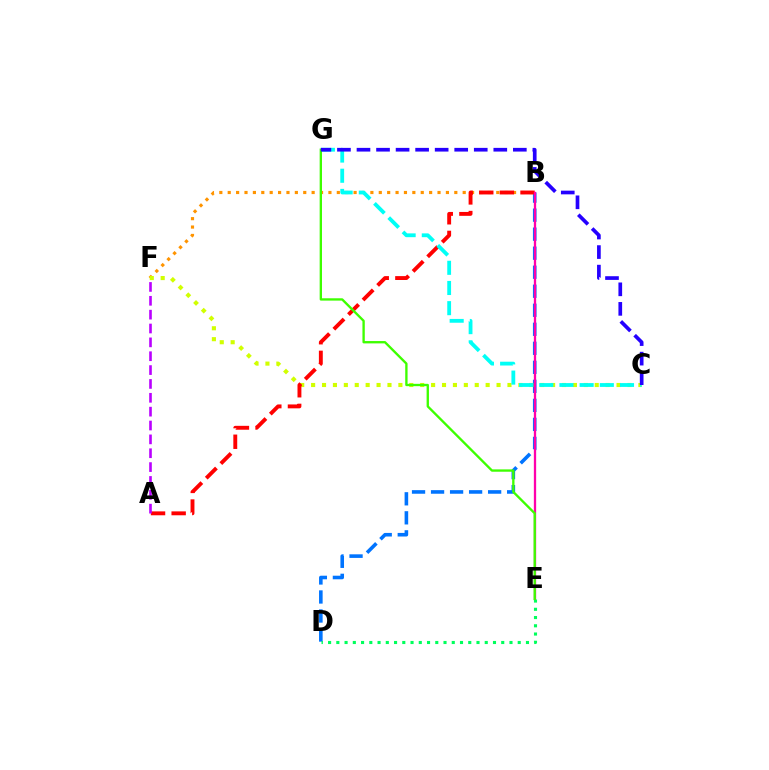{('B', 'D'): [{'color': '#0074ff', 'line_style': 'dashed', 'thickness': 2.58}], ('B', 'F'): [{'color': '#ff9400', 'line_style': 'dotted', 'thickness': 2.28}], ('C', 'F'): [{'color': '#d1ff00', 'line_style': 'dotted', 'thickness': 2.96}], ('A', 'B'): [{'color': '#ff0000', 'line_style': 'dashed', 'thickness': 2.8}], ('B', 'E'): [{'color': '#ff00ac', 'line_style': 'solid', 'thickness': 1.65}], ('C', 'G'): [{'color': '#00fff6', 'line_style': 'dashed', 'thickness': 2.74}, {'color': '#2500ff', 'line_style': 'dashed', 'thickness': 2.66}], ('D', 'E'): [{'color': '#00ff5c', 'line_style': 'dotted', 'thickness': 2.24}], ('E', 'G'): [{'color': '#3dff00', 'line_style': 'solid', 'thickness': 1.69}], ('A', 'F'): [{'color': '#b900ff', 'line_style': 'dashed', 'thickness': 1.88}]}